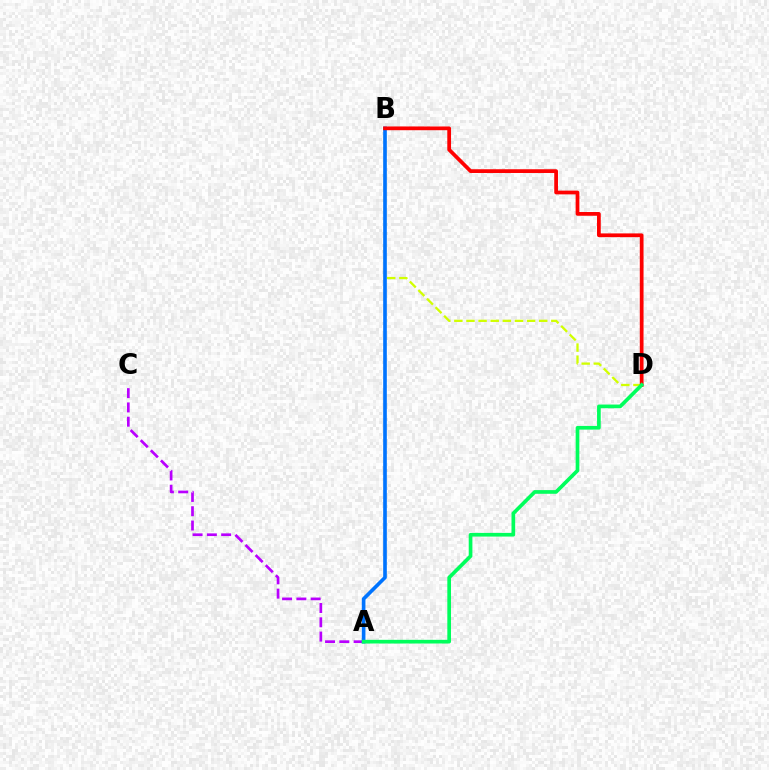{('A', 'C'): [{'color': '#b900ff', 'line_style': 'dashed', 'thickness': 1.94}], ('B', 'D'): [{'color': '#d1ff00', 'line_style': 'dashed', 'thickness': 1.65}, {'color': '#ff0000', 'line_style': 'solid', 'thickness': 2.7}], ('A', 'B'): [{'color': '#0074ff', 'line_style': 'solid', 'thickness': 2.62}], ('A', 'D'): [{'color': '#00ff5c', 'line_style': 'solid', 'thickness': 2.65}]}